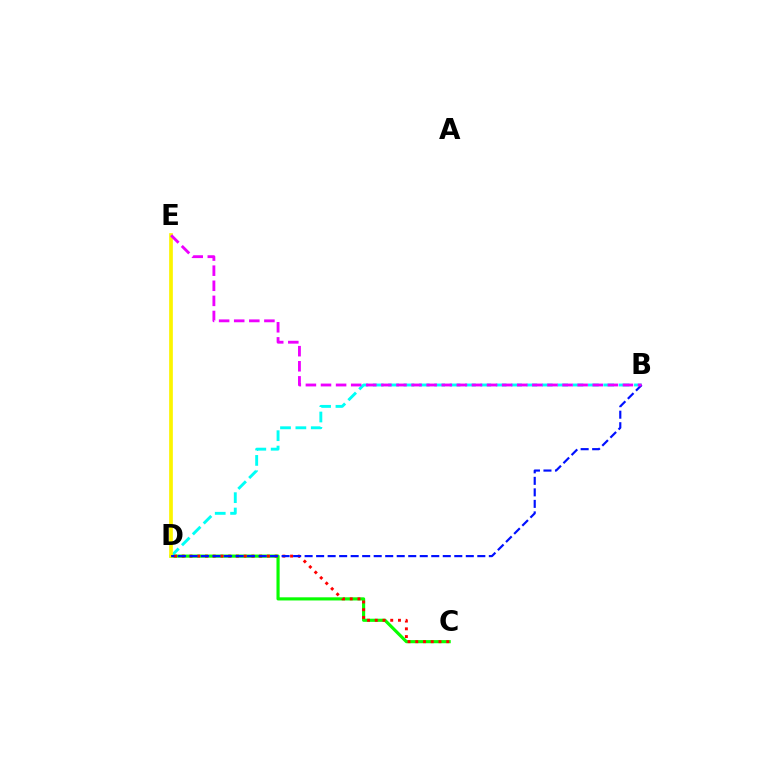{('C', 'D'): [{'color': '#08ff00', 'line_style': 'solid', 'thickness': 2.27}, {'color': '#ff0000', 'line_style': 'dotted', 'thickness': 2.1}], ('B', 'D'): [{'color': '#00fff6', 'line_style': 'dashed', 'thickness': 2.09}, {'color': '#0010ff', 'line_style': 'dashed', 'thickness': 1.56}], ('D', 'E'): [{'color': '#fcf500', 'line_style': 'solid', 'thickness': 2.66}], ('B', 'E'): [{'color': '#ee00ff', 'line_style': 'dashed', 'thickness': 2.05}]}